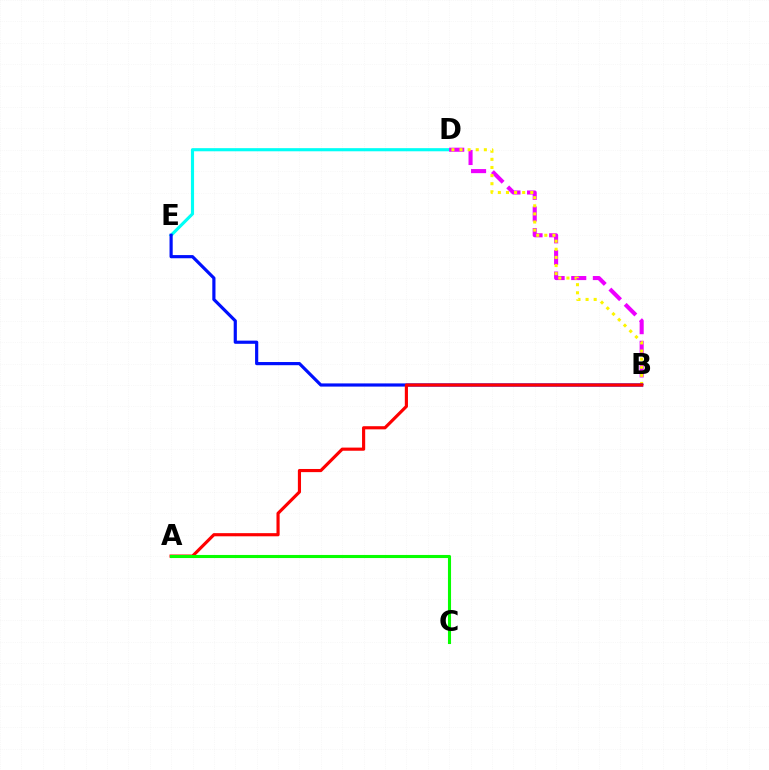{('D', 'E'): [{'color': '#00fff6', 'line_style': 'solid', 'thickness': 2.25}], ('B', 'D'): [{'color': '#ee00ff', 'line_style': 'dashed', 'thickness': 2.94}, {'color': '#fcf500', 'line_style': 'dotted', 'thickness': 2.2}], ('B', 'E'): [{'color': '#0010ff', 'line_style': 'solid', 'thickness': 2.29}], ('A', 'B'): [{'color': '#ff0000', 'line_style': 'solid', 'thickness': 2.27}], ('A', 'C'): [{'color': '#08ff00', 'line_style': 'solid', 'thickness': 2.22}]}